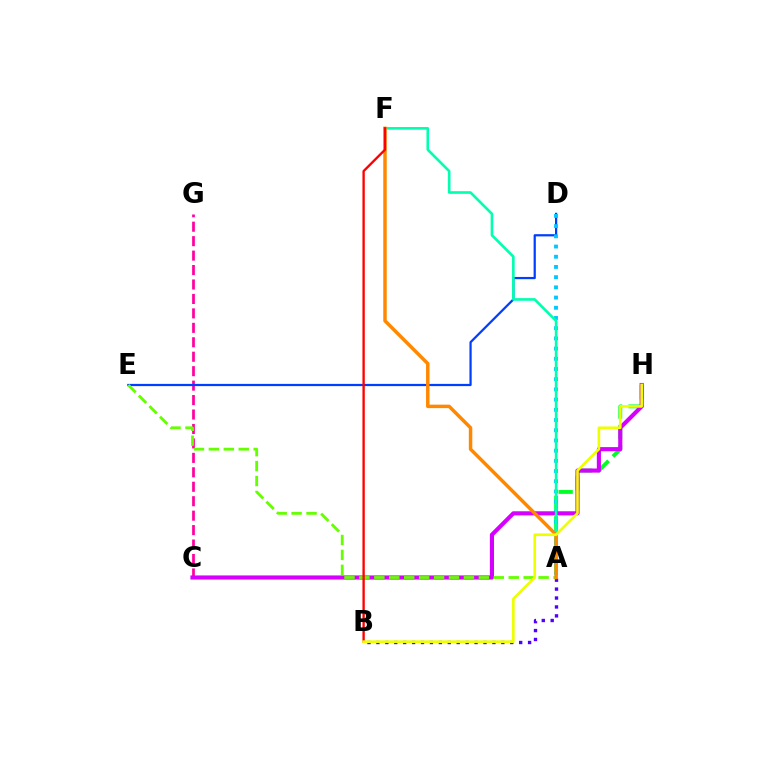{('C', 'G'): [{'color': '#ff00a0', 'line_style': 'dashed', 'thickness': 1.96}], ('A', 'B'): [{'color': '#4f00ff', 'line_style': 'dotted', 'thickness': 2.42}], ('D', 'E'): [{'color': '#003fff', 'line_style': 'solid', 'thickness': 1.61}], ('A', 'H'): [{'color': '#00ff27', 'line_style': 'dashed', 'thickness': 2.77}], ('A', 'D'): [{'color': '#00c7ff', 'line_style': 'dotted', 'thickness': 2.77}], ('C', 'H'): [{'color': '#d600ff', 'line_style': 'solid', 'thickness': 2.97}], ('A', 'F'): [{'color': '#00ffaf', 'line_style': 'solid', 'thickness': 1.89}, {'color': '#ff8800', 'line_style': 'solid', 'thickness': 2.49}], ('A', 'E'): [{'color': '#66ff00', 'line_style': 'dashed', 'thickness': 2.03}], ('B', 'F'): [{'color': '#ff0000', 'line_style': 'solid', 'thickness': 1.69}], ('B', 'H'): [{'color': '#eeff00', 'line_style': 'solid', 'thickness': 1.91}]}